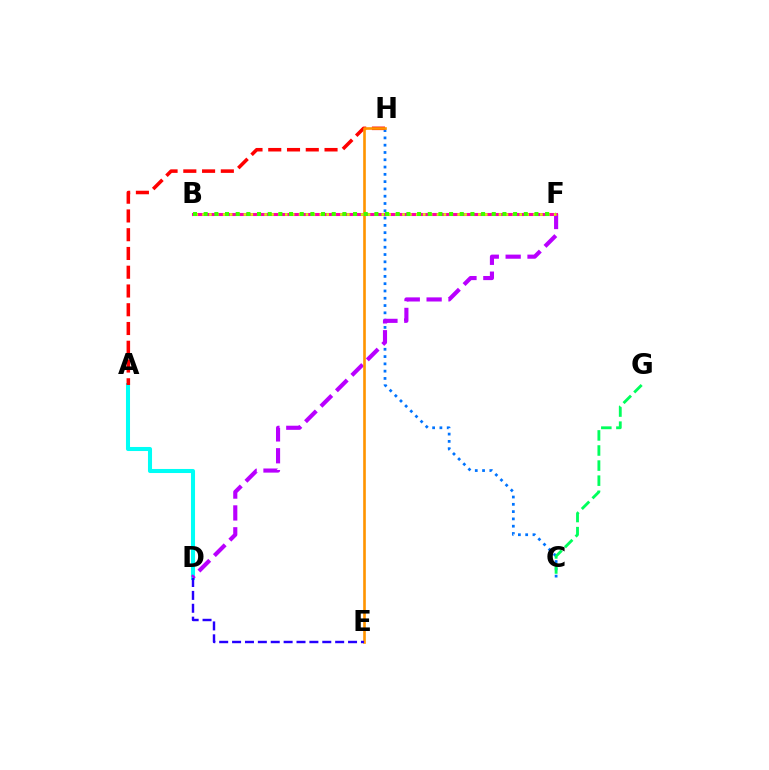{('C', 'H'): [{'color': '#0074ff', 'line_style': 'dotted', 'thickness': 1.98}], ('A', 'D'): [{'color': '#00fff6', 'line_style': 'solid', 'thickness': 2.92}], ('D', 'F'): [{'color': '#b900ff', 'line_style': 'dashed', 'thickness': 2.97}], ('B', 'F'): [{'color': '#ff00ac', 'line_style': 'solid', 'thickness': 2.2}, {'color': '#d1ff00', 'line_style': 'dotted', 'thickness': 1.87}, {'color': '#3dff00', 'line_style': 'dotted', 'thickness': 2.9}], ('A', 'H'): [{'color': '#ff0000', 'line_style': 'dashed', 'thickness': 2.55}], ('E', 'H'): [{'color': '#ff9400', 'line_style': 'solid', 'thickness': 1.89}], ('C', 'G'): [{'color': '#00ff5c', 'line_style': 'dashed', 'thickness': 2.05}], ('D', 'E'): [{'color': '#2500ff', 'line_style': 'dashed', 'thickness': 1.75}]}